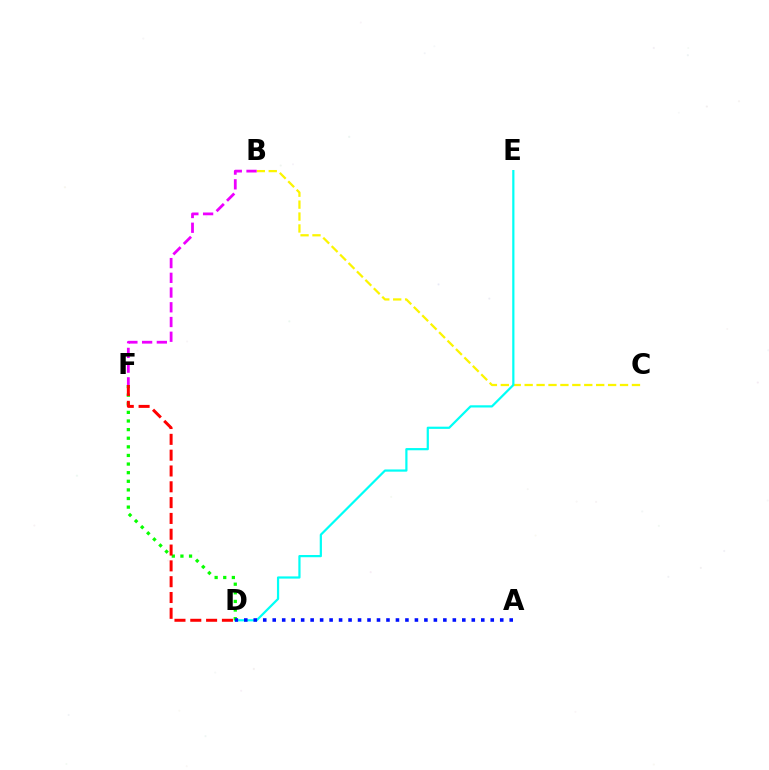{('B', 'C'): [{'color': '#fcf500', 'line_style': 'dashed', 'thickness': 1.62}], ('B', 'F'): [{'color': '#ee00ff', 'line_style': 'dashed', 'thickness': 2.0}], ('D', 'E'): [{'color': '#00fff6', 'line_style': 'solid', 'thickness': 1.59}], ('D', 'F'): [{'color': '#08ff00', 'line_style': 'dotted', 'thickness': 2.34}, {'color': '#ff0000', 'line_style': 'dashed', 'thickness': 2.15}], ('A', 'D'): [{'color': '#0010ff', 'line_style': 'dotted', 'thickness': 2.58}]}